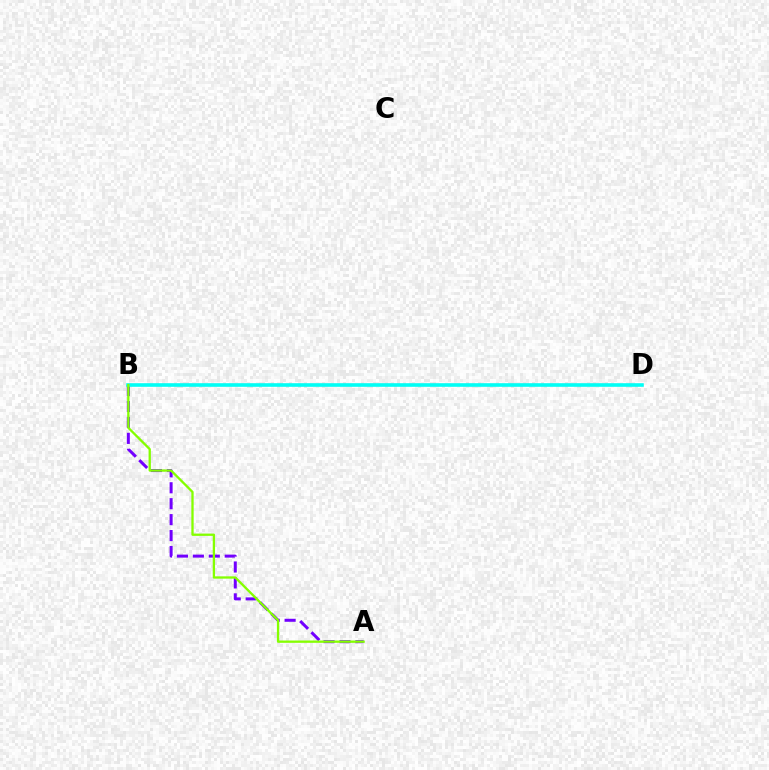{('B', 'D'): [{'color': '#ff0000', 'line_style': 'solid', 'thickness': 1.5}, {'color': '#00fff6', 'line_style': 'solid', 'thickness': 2.58}], ('A', 'B'): [{'color': '#7200ff', 'line_style': 'dashed', 'thickness': 2.16}, {'color': '#84ff00', 'line_style': 'solid', 'thickness': 1.66}]}